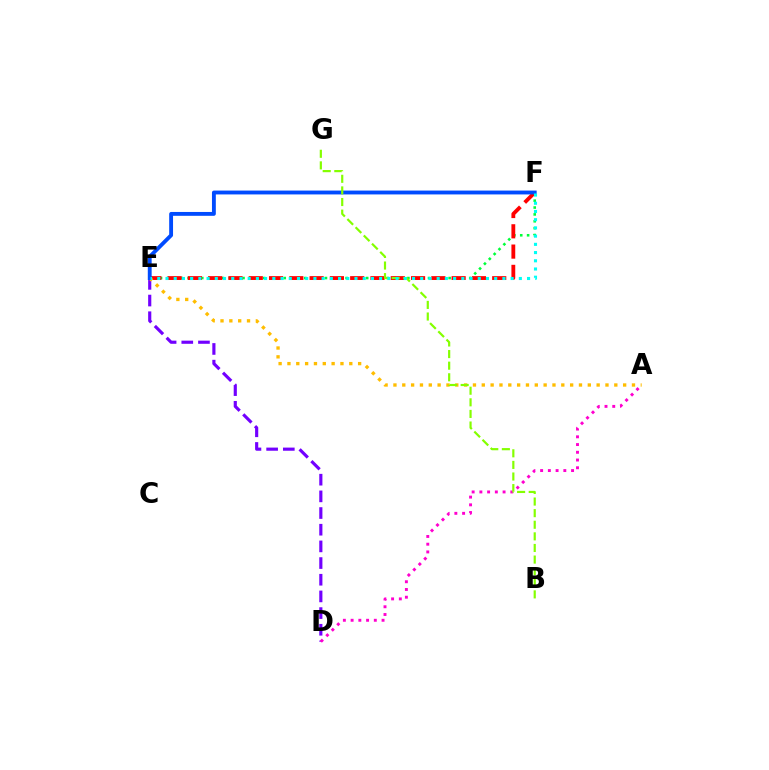{('D', 'E'): [{'color': '#7200ff', 'line_style': 'dashed', 'thickness': 2.27}], ('E', 'F'): [{'color': '#00ff39', 'line_style': 'dotted', 'thickness': 1.87}, {'color': '#ff0000', 'line_style': 'dashed', 'thickness': 2.76}, {'color': '#004bff', 'line_style': 'solid', 'thickness': 2.78}, {'color': '#00fff6', 'line_style': 'dotted', 'thickness': 2.23}], ('A', 'E'): [{'color': '#ffbd00', 'line_style': 'dotted', 'thickness': 2.4}], ('A', 'D'): [{'color': '#ff00cf', 'line_style': 'dotted', 'thickness': 2.1}], ('B', 'G'): [{'color': '#84ff00', 'line_style': 'dashed', 'thickness': 1.58}]}